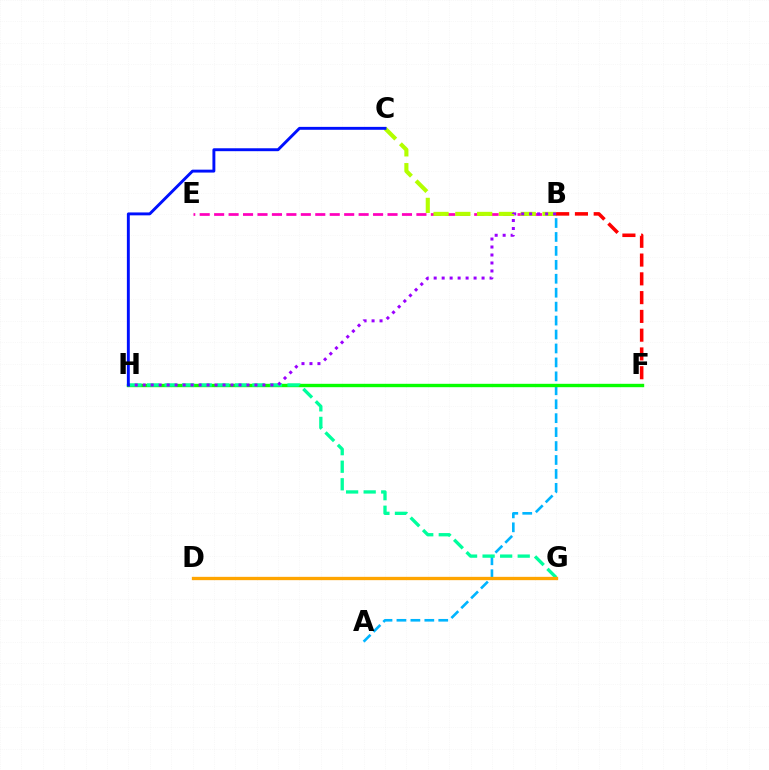{('B', 'E'): [{'color': '#ff00bd', 'line_style': 'dashed', 'thickness': 1.96}], ('A', 'B'): [{'color': '#00b5ff', 'line_style': 'dashed', 'thickness': 1.89}], ('F', 'H'): [{'color': '#08ff00', 'line_style': 'solid', 'thickness': 2.44}], ('G', 'H'): [{'color': '#00ff9d', 'line_style': 'dashed', 'thickness': 2.39}], ('D', 'G'): [{'color': '#ffa500', 'line_style': 'solid', 'thickness': 2.39}], ('B', 'C'): [{'color': '#b3ff00', 'line_style': 'dashed', 'thickness': 2.96}], ('B', 'H'): [{'color': '#9b00ff', 'line_style': 'dotted', 'thickness': 2.17}], ('B', 'F'): [{'color': '#ff0000', 'line_style': 'dashed', 'thickness': 2.55}], ('C', 'H'): [{'color': '#0010ff', 'line_style': 'solid', 'thickness': 2.1}]}